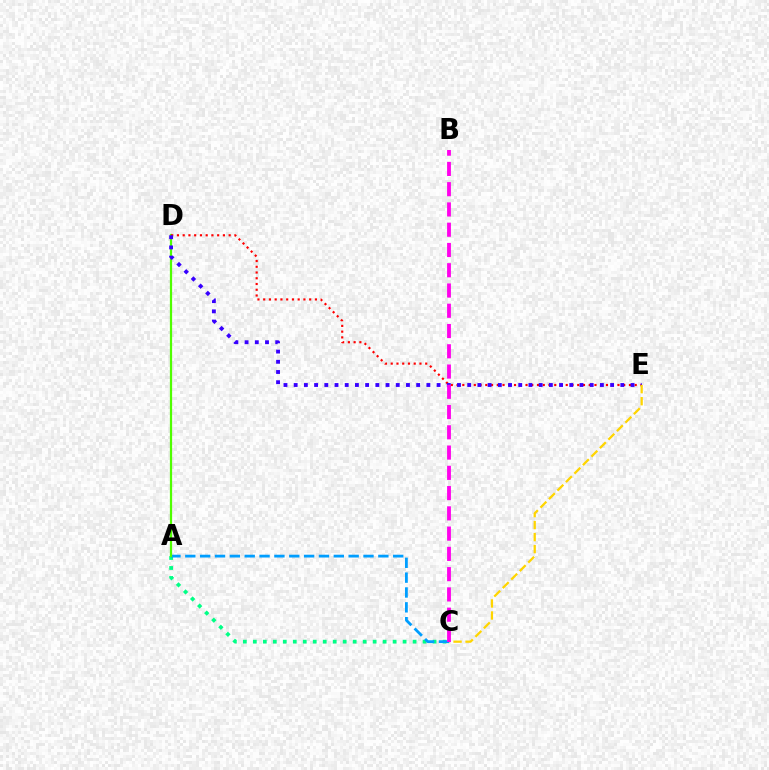{('A', 'C'): [{'color': '#00ff86', 'line_style': 'dotted', 'thickness': 2.71}, {'color': '#009eff', 'line_style': 'dashed', 'thickness': 2.02}], ('A', 'D'): [{'color': '#4fff00', 'line_style': 'solid', 'thickness': 1.61}], ('D', 'E'): [{'color': '#ff0000', 'line_style': 'dotted', 'thickness': 1.56}, {'color': '#3700ff', 'line_style': 'dotted', 'thickness': 2.77}], ('C', 'E'): [{'color': '#ffd500', 'line_style': 'dashed', 'thickness': 1.63}], ('B', 'C'): [{'color': '#ff00ed', 'line_style': 'dashed', 'thickness': 2.75}]}